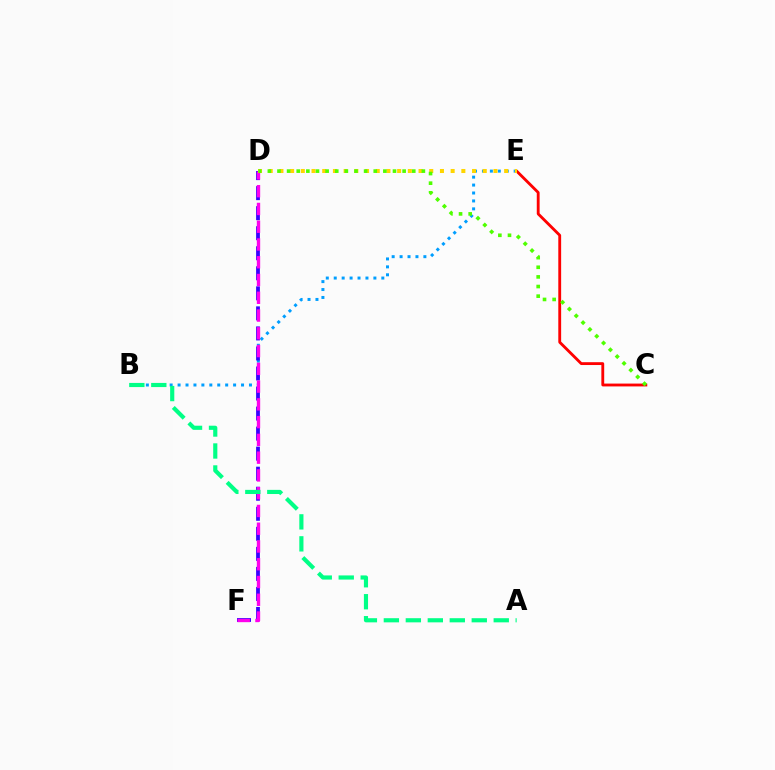{('C', 'E'): [{'color': '#ff0000', 'line_style': 'solid', 'thickness': 2.04}], ('B', 'E'): [{'color': '#009eff', 'line_style': 'dotted', 'thickness': 2.16}], ('D', 'F'): [{'color': '#3700ff', 'line_style': 'dashed', 'thickness': 2.72}, {'color': '#ff00ed', 'line_style': 'dashed', 'thickness': 2.41}], ('A', 'B'): [{'color': '#00ff86', 'line_style': 'dashed', 'thickness': 2.99}], ('D', 'E'): [{'color': '#ffd500', 'line_style': 'dotted', 'thickness': 2.91}], ('C', 'D'): [{'color': '#4fff00', 'line_style': 'dotted', 'thickness': 2.62}]}